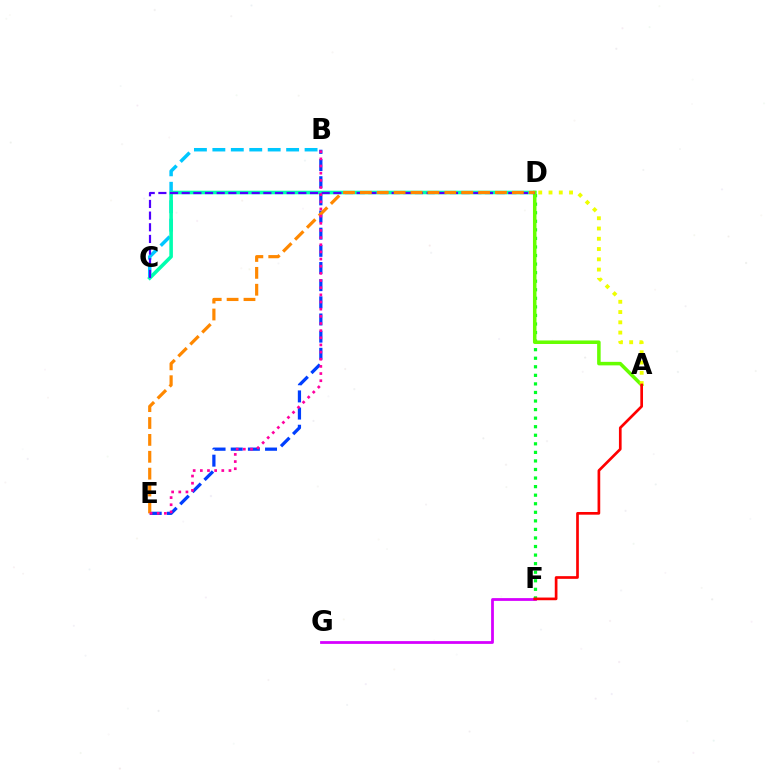{('D', 'F'): [{'color': '#00ff27', 'line_style': 'dotted', 'thickness': 2.33}], ('B', 'C'): [{'color': '#00c7ff', 'line_style': 'dashed', 'thickness': 2.51}], ('C', 'D'): [{'color': '#00ffaf', 'line_style': 'solid', 'thickness': 2.58}, {'color': '#4f00ff', 'line_style': 'dashed', 'thickness': 1.58}], ('A', 'D'): [{'color': '#66ff00', 'line_style': 'solid', 'thickness': 2.54}, {'color': '#eeff00', 'line_style': 'dotted', 'thickness': 2.79}], ('F', 'G'): [{'color': '#d600ff', 'line_style': 'solid', 'thickness': 2.0}], ('B', 'E'): [{'color': '#003fff', 'line_style': 'dashed', 'thickness': 2.33}, {'color': '#ff00a0', 'line_style': 'dotted', 'thickness': 1.94}], ('D', 'E'): [{'color': '#ff8800', 'line_style': 'dashed', 'thickness': 2.29}], ('A', 'F'): [{'color': '#ff0000', 'line_style': 'solid', 'thickness': 1.94}]}